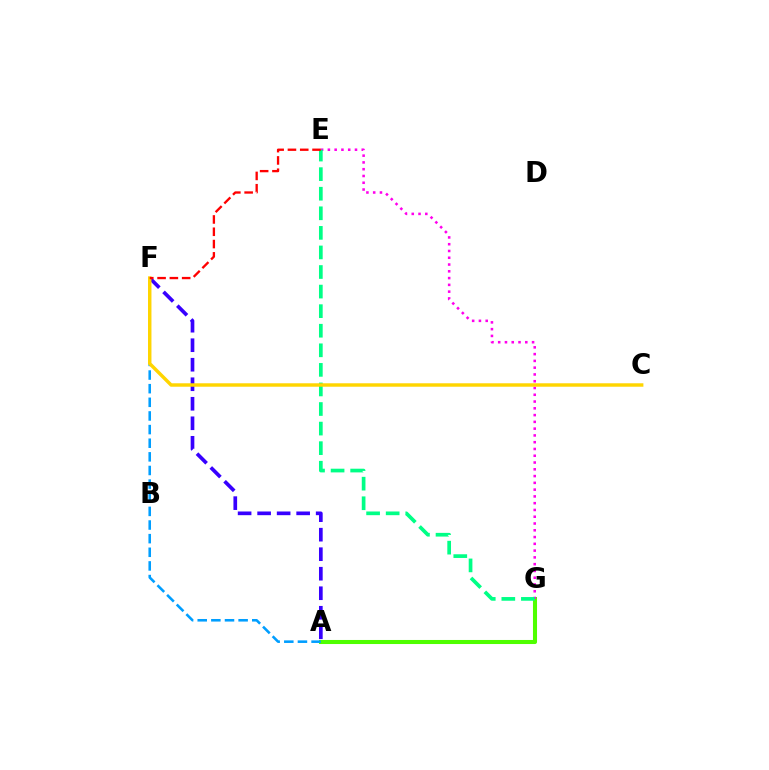{('A', 'F'): [{'color': '#3700ff', 'line_style': 'dashed', 'thickness': 2.65}, {'color': '#009eff', 'line_style': 'dashed', 'thickness': 1.85}], ('A', 'G'): [{'color': '#4fff00', 'line_style': 'solid', 'thickness': 2.93}], ('E', 'G'): [{'color': '#ff00ed', 'line_style': 'dotted', 'thickness': 1.84}, {'color': '#00ff86', 'line_style': 'dashed', 'thickness': 2.66}], ('C', 'F'): [{'color': '#ffd500', 'line_style': 'solid', 'thickness': 2.48}], ('E', 'F'): [{'color': '#ff0000', 'line_style': 'dashed', 'thickness': 1.67}]}